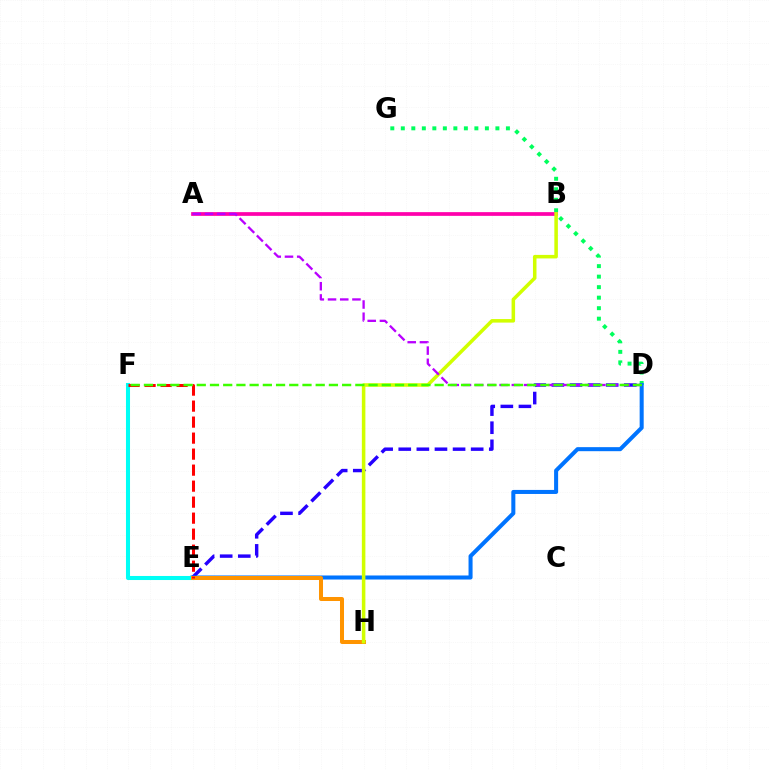{('D', 'G'): [{'color': '#00ff5c', 'line_style': 'dotted', 'thickness': 2.86}], ('D', 'E'): [{'color': '#2500ff', 'line_style': 'dashed', 'thickness': 2.46}, {'color': '#0074ff', 'line_style': 'solid', 'thickness': 2.91}], ('E', 'F'): [{'color': '#00fff6', 'line_style': 'solid', 'thickness': 2.92}, {'color': '#ff0000', 'line_style': 'dashed', 'thickness': 2.17}], ('E', 'H'): [{'color': '#ff9400', 'line_style': 'solid', 'thickness': 2.88}], ('A', 'B'): [{'color': '#ff00ac', 'line_style': 'solid', 'thickness': 2.68}], ('B', 'H'): [{'color': '#d1ff00', 'line_style': 'solid', 'thickness': 2.54}], ('A', 'D'): [{'color': '#b900ff', 'line_style': 'dashed', 'thickness': 1.66}], ('D', 'F'): [{'color': '#3dff00', 'line_style': 'dashed', 'thickness': 1.8}]}